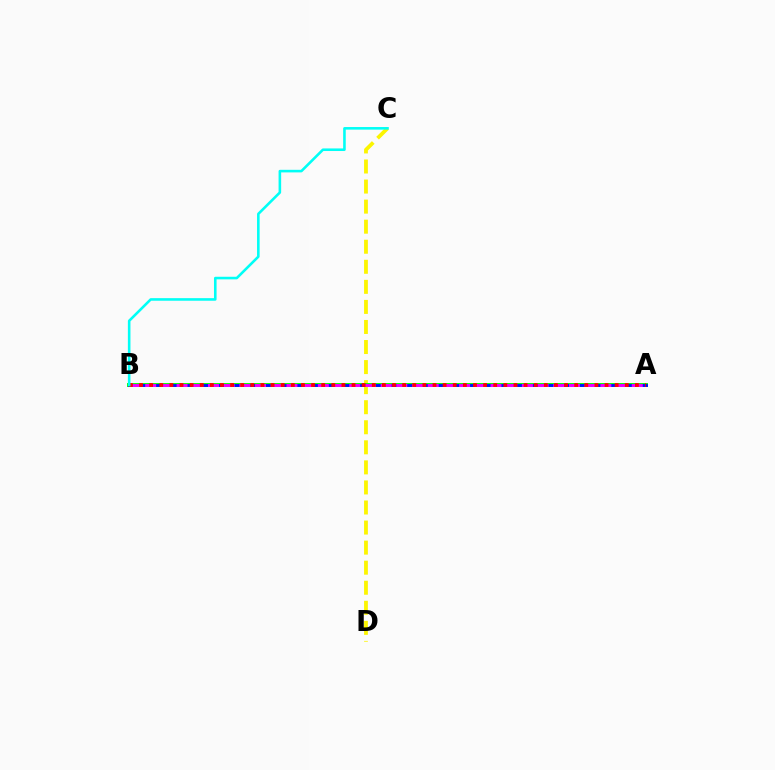{('C', 'D'): [{'color': '#fcf500', 'line_style': 'dashed', 'thickness': 2.72}], ('A', 'B'): [{'color': '#08ff00', 'line_style': 'solid', 'thickness': 2.82}, {'color': '#0010ff', 'line_style': 'solid', 'thickness': 2.06}, {'color': '#ee00ff', 'line_style': 'dashed', 'thickness': 2.13}, {'color': '#ff0000', 'line_style': 'dotted', 'thickness': 2.75}], ('B', 'C'): [{'color': '#00fff6', 'line_style': 'solid', 'thickness': 1.86}]}